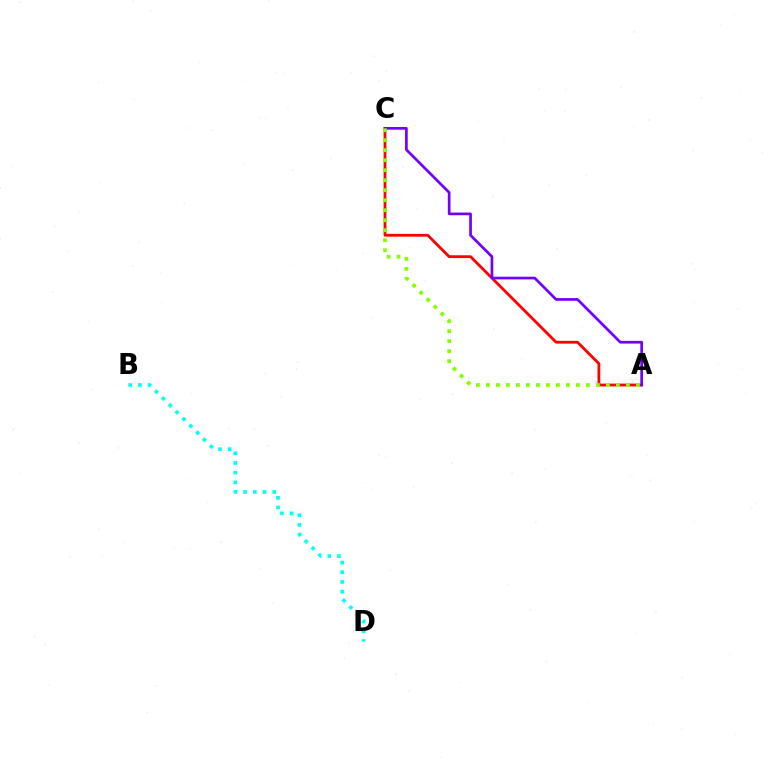{('B', 'D'): [{'color': '#00fff6', 'line_style': 'dotted', 'thickness': 2.64}], ('A', 'C'): [{'color': '#ff0000', 'line_style': 'solid', 'thickness': 2.01}, {'color': '#7200ff', 'line_style': 'solid', 'thickness': 1.95}, {'color': '#84ff00', 'line_style': 'dotted', 'thickness': 2.72}]}